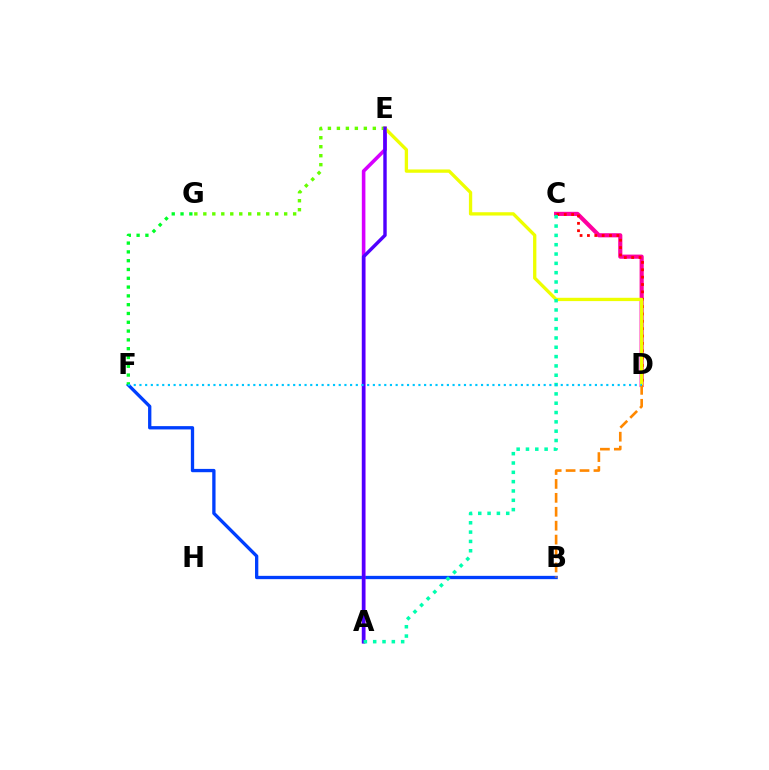{('C', 'D'): [{'color': '#ff00a0', 'line_style': 'solid', 'thickness': 2.98}, {'color': '#ff0000', 'line_style': 'dotted', 'thickness': 2.0}], ('B', 'F'): [{'color': '#003fff', 'line_style': 'solid', 'thickness': 2.38}], ('A', 'E'): [{'color': '#d600ff', 'line_style': 'solid', 'thickness': 2.58}, {'color': '#4f00ff', 'line_style': 'solid', 'thickness': 2.46}], ('E', 'G'): [{'color': '#66ff00', 'line_style': 'dotted', 'thickness': 2.44}], ('F', 'G'): [{'color': '#00ff27', 'line_style': 'dotted', 'thickness': 2.39}], ('D', 'E'): [{'color': '#eeff00', 'line_style': 'solid', 'thickness': 2.39}], ('A', 'C'): [{'color': '#00ffaf', 'line_style': 'dotted', 'thickness': 2.53}], ('B', 'D'): [{'color': '#ff8800', 'line_style': 'dashed', 'thickness': 1.89}], ('D', 'F'): [{'color': '#00c7ff', 'line_style': 'dotted', 'thickness': 1.55}]}